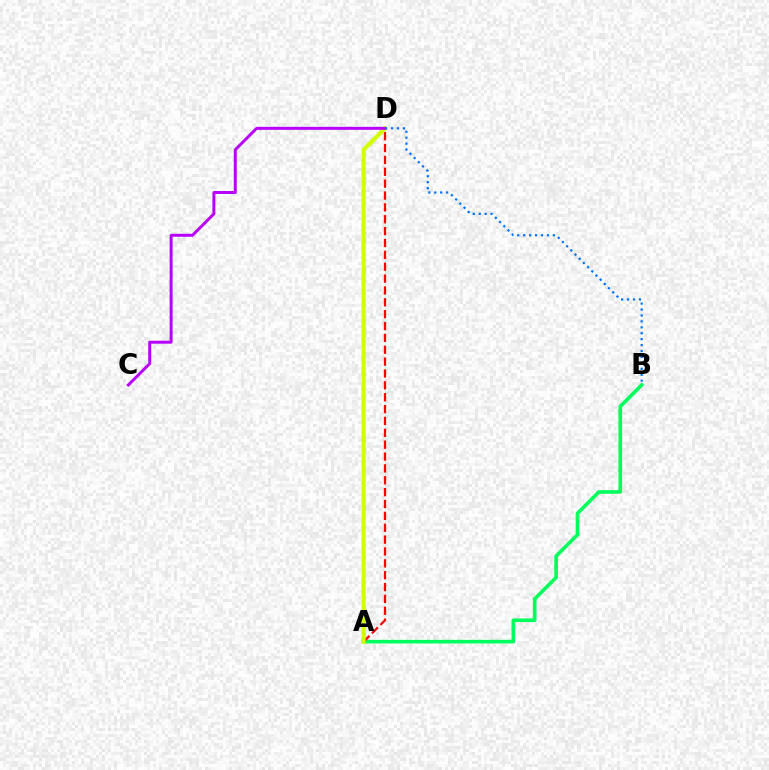{('A', 'B'): [{'color': '#00ff5c', 'line_style': 'solid', 'thickness': 2.61}], ('A', 'D'): [{'color': '#ff0000', 'line_style': 'dashed', 'thickness': 1.61}, {'color': '#d1ff00', 'line_style': 'solid', 'thickness': 2.99}], ('C', 'D'): [{'color': '#b900ff', 'line_style': 'solid', 'thickness': 2.14}], ('B', 'D'): [{'color': '#0074ff', 'line_style': 'dotted', 'thickness': 1.61}]}